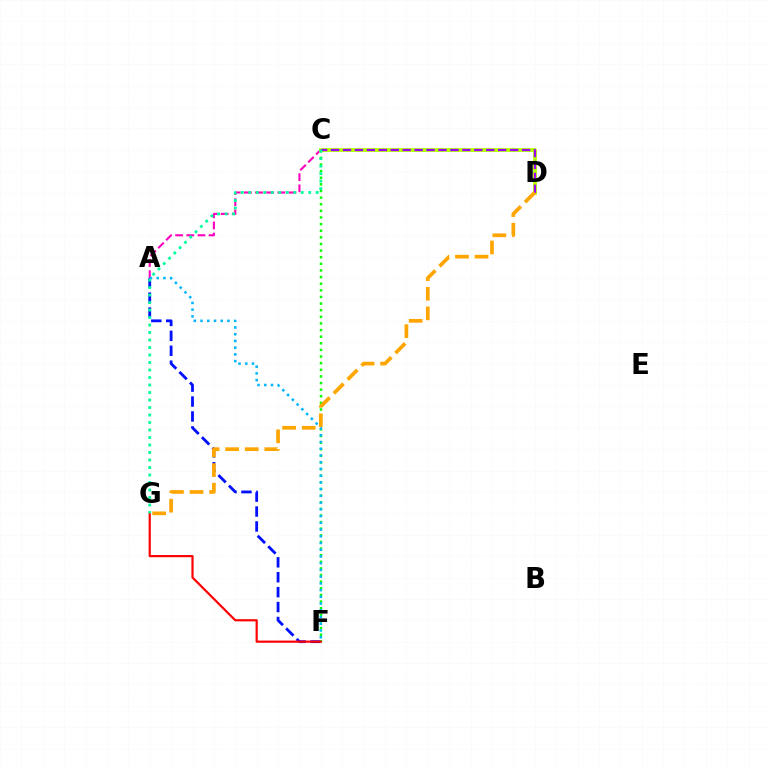{('A', 'C'): [{'color': '#ff00bd', 'line_style': 'dashed', 'thickness': 1.52}], ('C', 'D'): [{'color': '#b3ff00', 'line_style': 'solid', 'thickness': 2.76}, {'color': '#9b00ff', 'line_style': 'dashed', 'thickness': 1.62}], ('A', 'F'): [{'color': '#0010ff', 'line_style': 'dashed', 'thickness': 2.03}, {'color': '#00b5ff', 'line_style': 'dotted', 'thickness': 1.83}], ('C', 'F'): [{'color': '#08ff00', 'line_style': 'dotted', 'thickness': 1.8}], ('F', 'G'): [{'color': '#ff0000', 'line_style': 'solid', 'thickness': 1.57}], ('D', 'G'): [{'color': '#ffa500', 'line_style': 'dashed', 'thickness': 2.66}], ('C', 'G'): [{'color': '#00ff9d', 'line_style': 'dotted', 'thickness': 2.04}]}